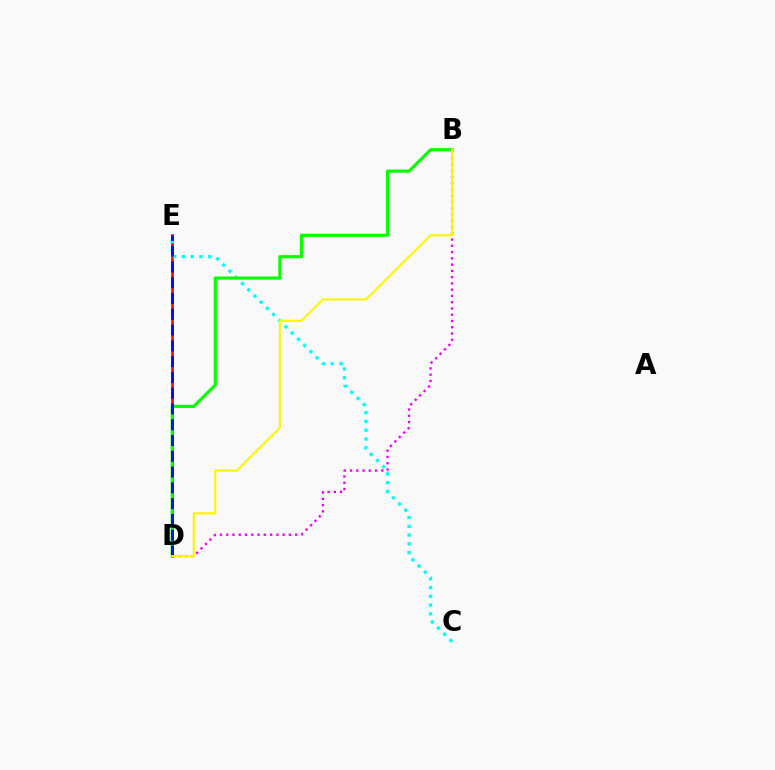{('D', 'E'): [{'color': '#ff0000', 'line_style': 'solid', 'thickness': 1.92}, {'color': '#0010ff', 'line_style': 'dashed', 'thickness': 2.14}], ('C', 'E'): [{'color': '#00fff6', 'line_style': 'dotted', 'thickness': 2.38}], ('B', 'D'): [{'color': '#08ff00', 'line_style': 'solid', 'thickness': 2.26}, {'color': '#ee00ff', 'line_style': 'dotted', 'thickness': 1.7}, {'color': '#fcf500', 'line_style': 'solid', 'thickness': 1.52}]}